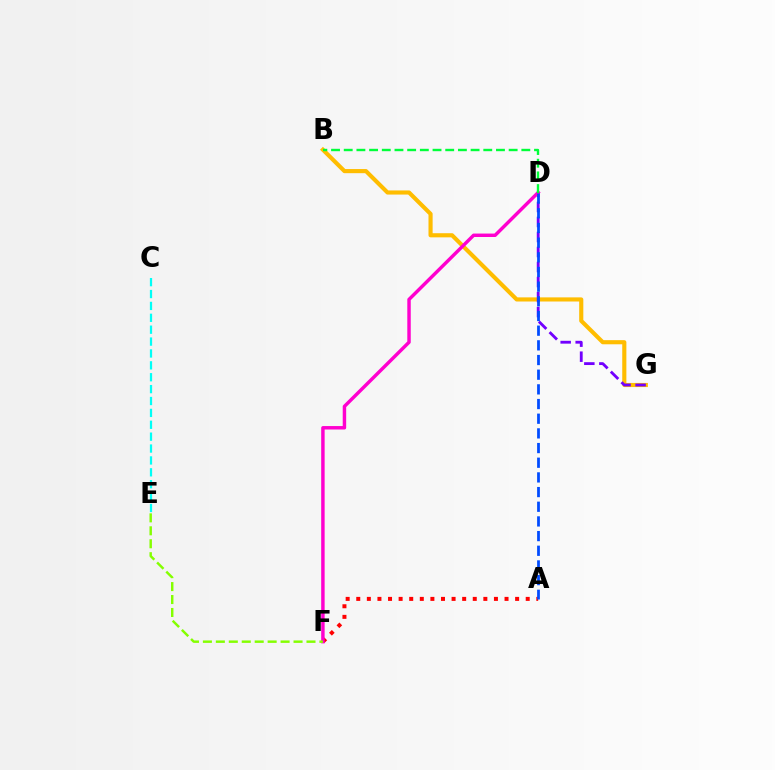{('B', 'G'): [{'color': '#ffbd00', 'line_style': 'solid', 'thickness': 2.97}], ('D', 'G'): [{'color': '#7200ff', 'line_style': 'dashed', 'thickness': 2.04}], ('C', 'E'): [{'color': '#00fff6', 'line_style': 'dashed', 'thickness': 1.61}], ('A', 'F'): [{'color': '#ff0000', 'line_style': 'dotted', 'thickness': 2.88}], ('D', 'F'): [{'color': '#ff00cf', 'line_style': 'solid', 'thickness': 2.48}], ('E', 'F'): [{'color': '#84ff00', 'line_style': 'dashed', 'thickness': 1.76}], ('A', 'D'): [{'color': '#004bff', 'line_style': 'dashed', 'thickness': 1.99}], ('B', 'D'): [{'color': '#00ff39', 'line_style': 'dashed', 'thickness': 1.72}]}